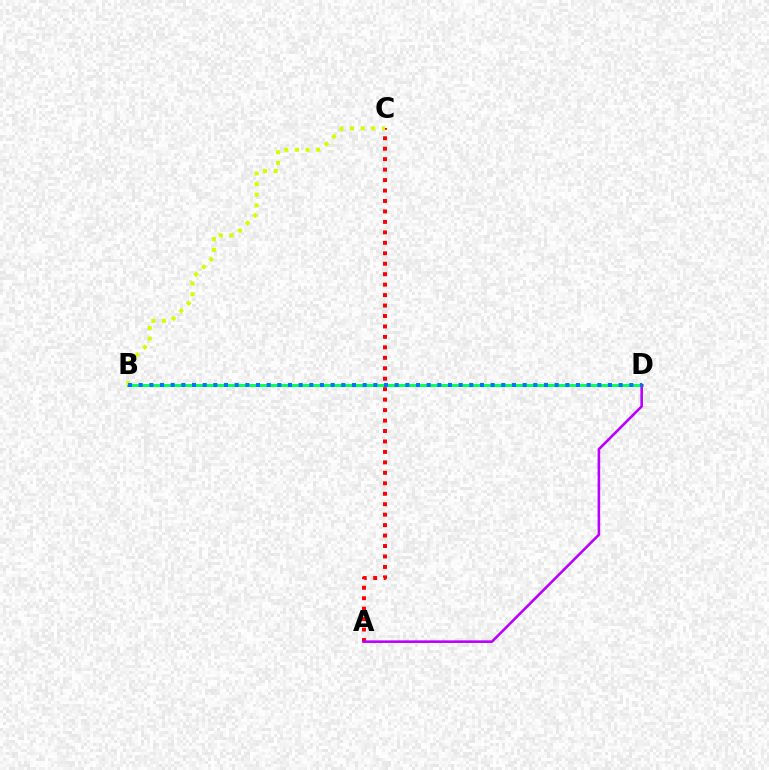{('B', 'D'): [{'color': '#00ff5c', 'line_style': 'solid', 'thickness': 2.11}, {'color': '#0074ff', 'line_style': 'dotted', 'thickness': 2.9}], ('A', 'C'): [{'color': '#ff0000', 'line_style': 'dotted', 'thickness': 2.84}], ('A', 'D'): [{'color': '#b900ff', 'line_style': 'solid', 'thickness': 1.87}], ('B', 'C'): [{'color': '#d1ff00', 'line_style': 'dotted', 'thickness': 2.9}]}